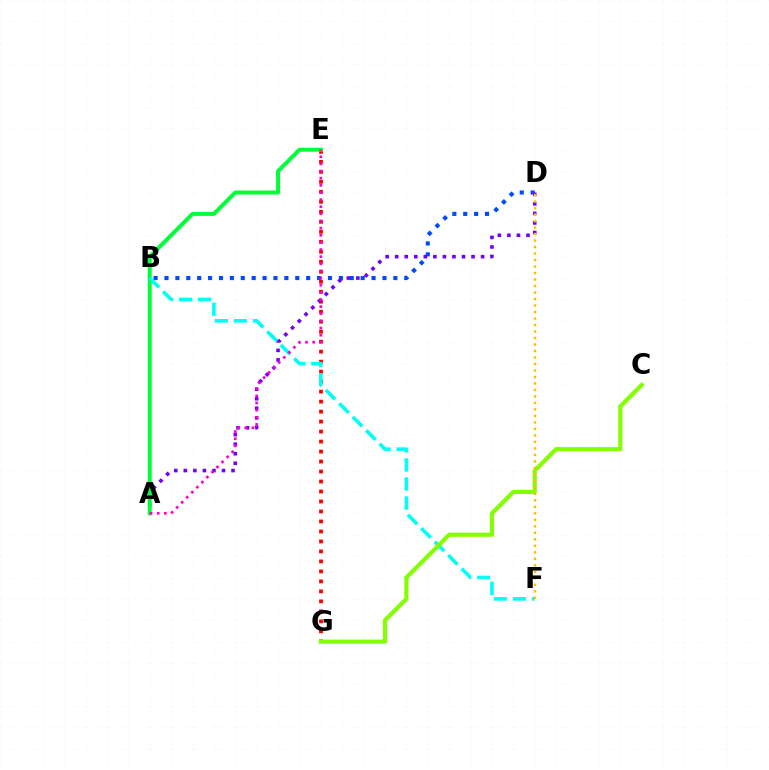{('E', 'G'): [{'color': '#ff0000', 'line_style': 'dotted', 'thickness': 2.71}], ('B', 'D'): [{'color': '#004bff', 'line_style': 'dotted', 'thickness': 2.96}], ('A', 'D'): [{'color': '#7200ff', 'line_style': 'dotted', 'thickness': 2.59}], ('A', 'E'): [{'color': '#00ff39', 'line_style': 'solid', 'thickness': 2.87}, {'color': '#ff00cf', 'line_style': 'dotted', 'thickness': 1.94}], ('B', 'F'): [{'color': '#00fff6', 'line_style': 'dashed', 'thickness': 2.59}], ('C', 'G'): [{'color': '#84ff00', 'line_style': 'solid', 'thickness': 2.99}], ('D', 'F'): [{'color': '#ffbd00', 'line_style': 'dotted', 'thickness': 1.76}]}